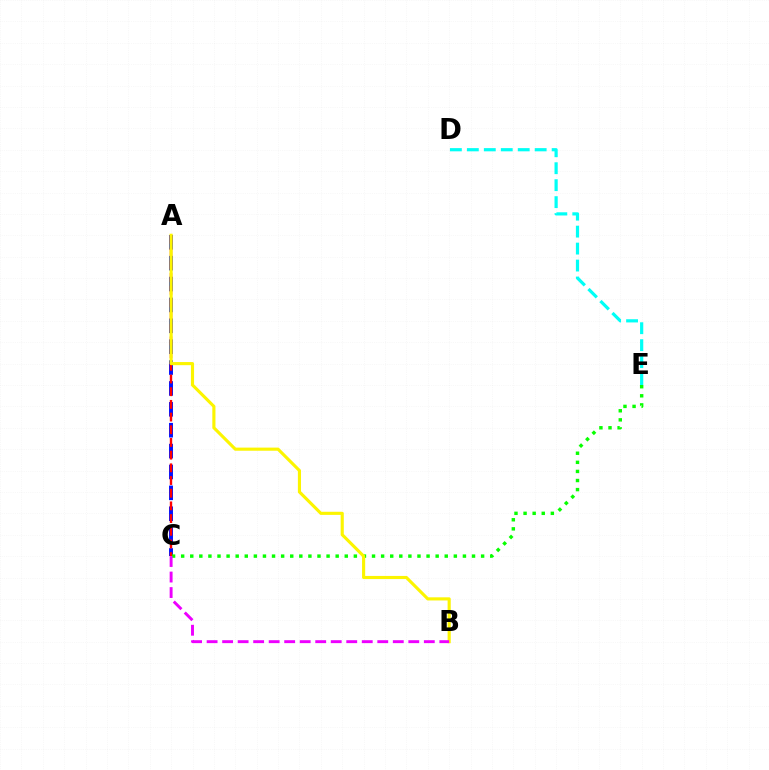{('A', 'C'): [{'color': '#0010ff', 'line_style': 'dashed', 'thickness': 2.84}, {'color': '#ff0000', 'line_style': 'dashed', 'thickness': 1.72}], ('C', 'E'): [{'color': '#08ff00', 'line_style': 'dotted', 'thickness': 2.47}], ('A', 'B'): [{'color': '#fcf500', 'line_style': 'solid', 'thickness': 2.25}], ('B', 'C'): [{'color': '#ee00ff', 'line_style': 'dashed', 'thickness': 2.11}], ('D', 'E'): [{'color': '#00fff6', 'line_style': 'dashed', 'thickness': 2.3}]}